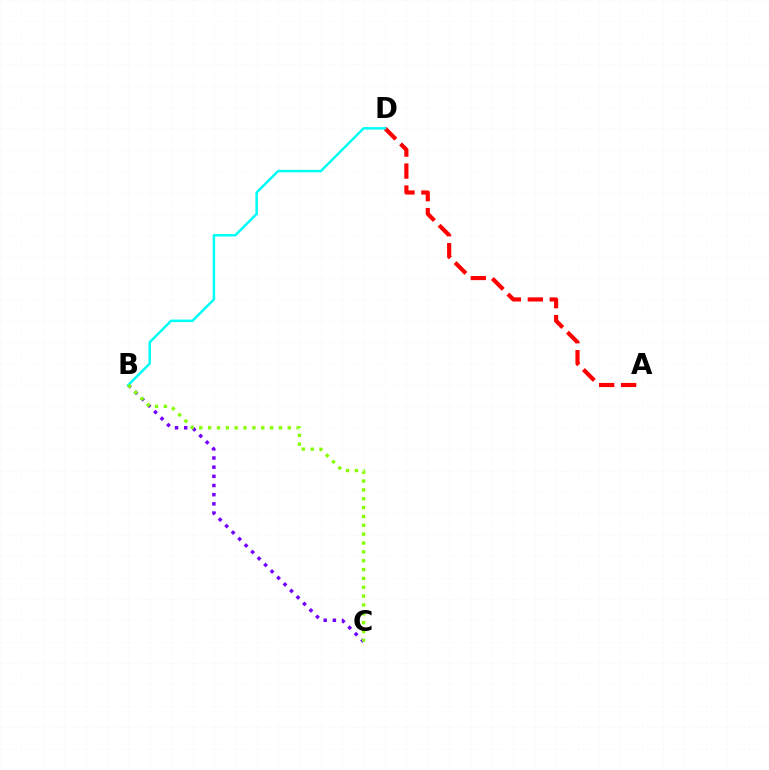{('A', 'D'): [{'color': '#ff0000', 'line_style': 'dashed', 'thickness': 2.98}], ('B', 'C'): [{'color': '#7200ff', 'line_style': 'dotted', 'thickness': 2.49}, {'color': '#84ff00', 'line_style': 'dotted', 'thickness': 2.4}], ('B', 'D'): [{'color': '#00fff6', 'line_style': 'solid', 'thickness': 1.8}]}